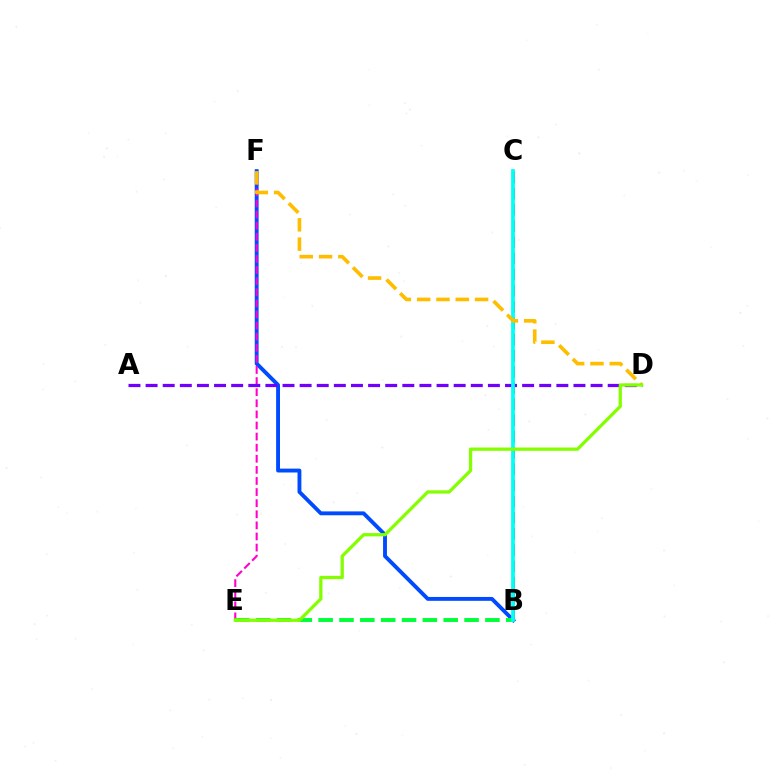{('B', 'F'): [{'color': '#004bff', 'line_style': 'solid', 'thickness': 2.79}], ('E', 'F'): [{'color': '#ff00cf', 'line_style': 'dashed', 'thickness': 1.51}], ('B', 'C'): [{'color': '#ff0000', 'line_style': 'dashed', 'thickness': 2.2}, {'color': '#00fff6', 'line_style': 'solid', 'thickness': 2.71}], ('A', 'D'): [{'color': '#7200ff', 'line_style': 'dashed', 'thickness': 2.33}], ('B', 'E'): [{'color': '#00ff39', 'line_style': 'dashed', 'thickness': 2.83}], ('D', 'F'): [{'color': '#ffbd00', 'line_style': 'dashed', 'thickness': 2.62}], ('D', 'E'): [{'color': '#84ff00', 'line_style': 'solid', 'thickness': 2.36}]}